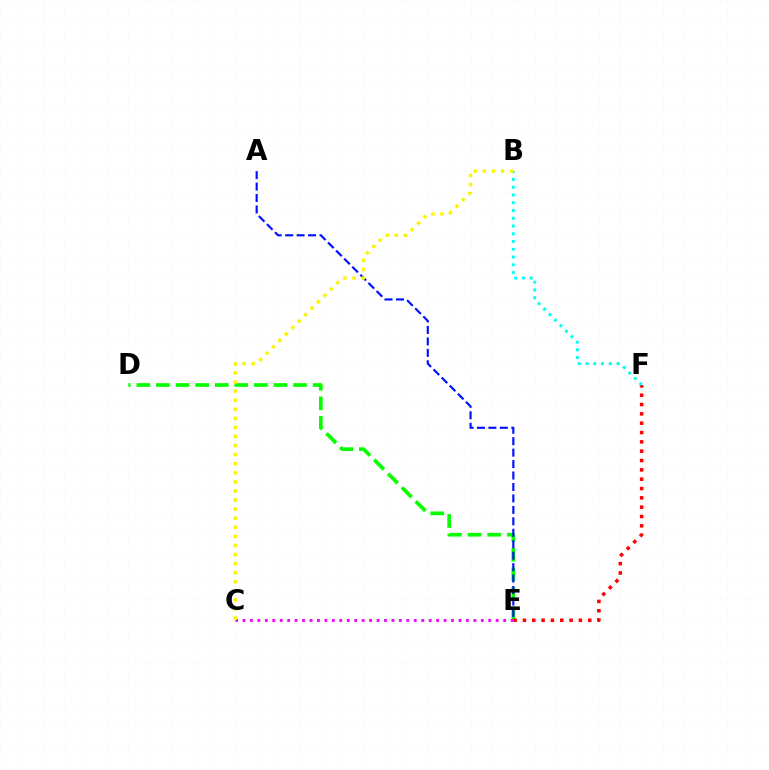{('D', 'E'): [{'color': '#08ff00', 'line_style': 'dashed', 'thickness': 2.66}], ('E', 'F'): [{'color': '#ff0000', 'line_style': 'dotted', 'thickness': 2.54}], ('B', 'F'): [{'color': '#00fff6', 'line_style': 'dotted', 'thickness': 2.11}], ('C', 'E'): [{'color': '#ee00ff', 'line_style': 'dotted', 'thickness': 2.02}], ('A', 'E'): [{'color': '#0010ff', 'line_style': 'dashed', 'thickness': 1.56}], ('B', 'C'): [{'color': '#fcf500', 'line_style': 'dotted', 'thickness': 2.47}]}